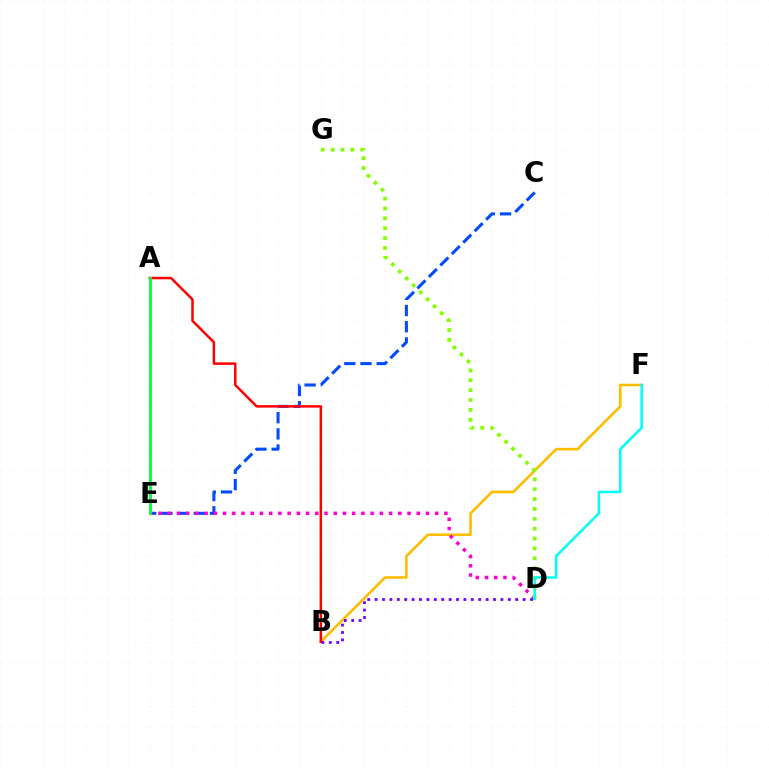{('B', 'F'): [{'color': '#ffbd00', 'line_style': 'solid', 'thickness': 1.89}], ('C', 'E'): [{'color': '#004bff', 'line_style': 'dashed', 'thickness': 2.2}], ('D', 'E'): [{'color': '#ff00cf', 'line_style': 'dotted', 'thickness': 2.51}], ('A', 'B'): [{'color': '#ff0000', 'line_style': 'solid', 'thickness': 1.79}], ('B', 'D'): [{'color': '#7200ff', 'line_style': 'dotted', 'thickness': 2.01}], ('D', 'G'): [{'color': '#84ff00', 'line_style': 'dotted', 'thickness': 2.68}], ('D', 'F'): [{'color': '#00fff6', 'line_style': 'solid', 'thickness': 1.84}], ('A', 'E'): [{'color': '#00ff39', 'line_style': 'solid', 'thickness': 2.04}]}